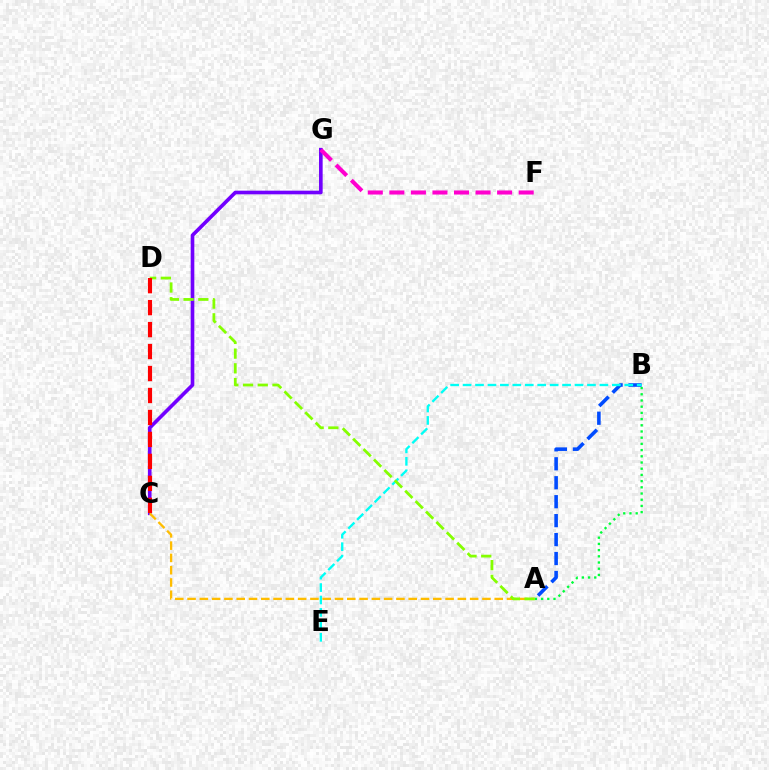{('A', 'B'): [{'color': '#004bff', 'line_style': 'dashed', 'thickness': 2.57}, {'color': '#00ff39', 'line_style': 'dotted', 'thickness': 1.69}], ('C', 'G'): [{'color': '#7200ff', 'line_style': 'solid', 'thickness': 2.62}], ('A', 'C'): [{'color': '#ffbd00', 'line_style': 'dashed', 'thickness': 1.67}], ('B', 'E'): [{'color': '#00fff6', 'line_style': 'dashed', 'thickness': 1.69}], ('F', 'G'): [{'color': '#ff00cf', 'line_style': 'dashed', 'thickness': 2.93}], ('A', 'D'): [{'color': '#84ff00', 'line_style': 'dashed', 'thickness': 2.0}], ('C', 'D'): [{'color': '#ff0000', 'line_style': 'dashed', 'thickness': 2.98}]}